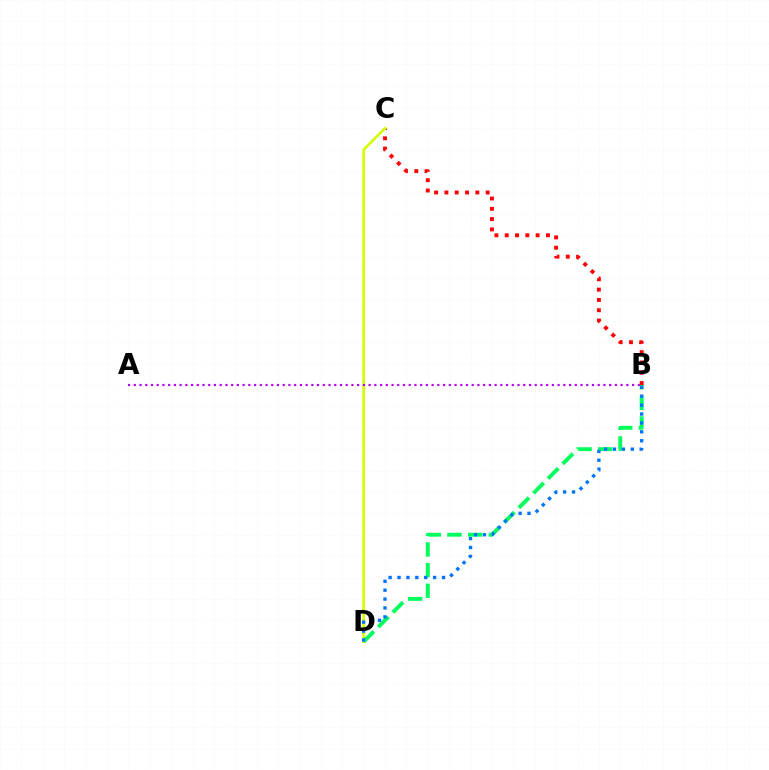{('B', 'C'): [{'color': '#ff0000', 'line_style': 'dotted', 'thickness': 2.8}], ('C', 'D'): [{'color': '#d1ff00', 'line_style': 'solid', 'thickness': 1.93}], ('B', 'D'): [{'color': '#00ff5c', 'line_style': 'dashed', 'thickness': 2.81}, {'color': '#0074ff', 'line_style': 'dotted', 'thickness': 2.42}], ('A', 'B'): [{'color': '#b900ff', 'line_style': 'dotted', 'thickness': 1.56}]}